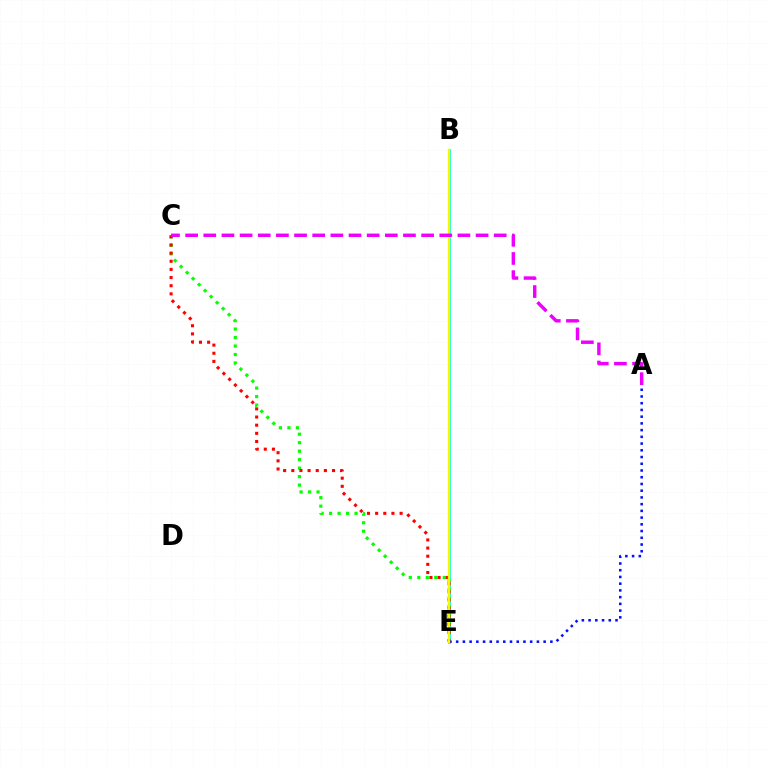{('B', 'E'): [{'color': '#00fff6', 'line_style': 'solid', 'thickness': 2.09}, {'color': '#fcf500', 'line_style': 'solid', 'thickness': 1.7}], ('C', 'E'): [{'color': '#08ff00', 'line_style': 'dotted', 'thickness': 2.31}, {'color': '#ff0000', 'line_style': 'dotted', 'thickness': 2.21}], ('A', 'E'): [{'color': '#0010ff', 'line_style': 'dotted', 'thickness': 1.83}], ('A', 'C'): [{'color': '#ee00ff', 'line_style': 'dashed', 'thickness': 2.47}]}